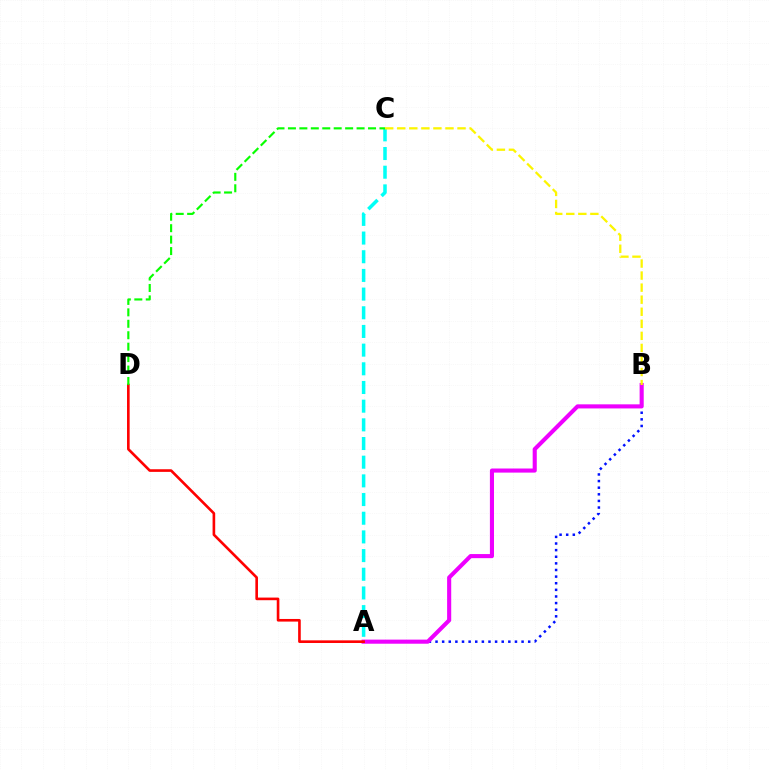{('A', 'B'): [{'color': '#0010ff', 'line_style': 'dotted', 'thickness': 1.8}, {'color': '#ee00ff', 'line_style': 'solid', 'thickness': 2.95}], ('A', 'C'): [{'color': '#00fff6', 'line_style': 'dashed', 'thickness': 2.54}], ('B', 'C'): [{'color': '#fcf500', 'line_style': 'dashed', 'thickness': 1.64}], ('A', 'D'): [{'color': '#ff0000', 'line_style': 'solid', 'thickness': 1.89}], ('C', 'D'): [{'color': '#08ff00', 'line_style': 'dashed', 'thickness': 1.55}]}